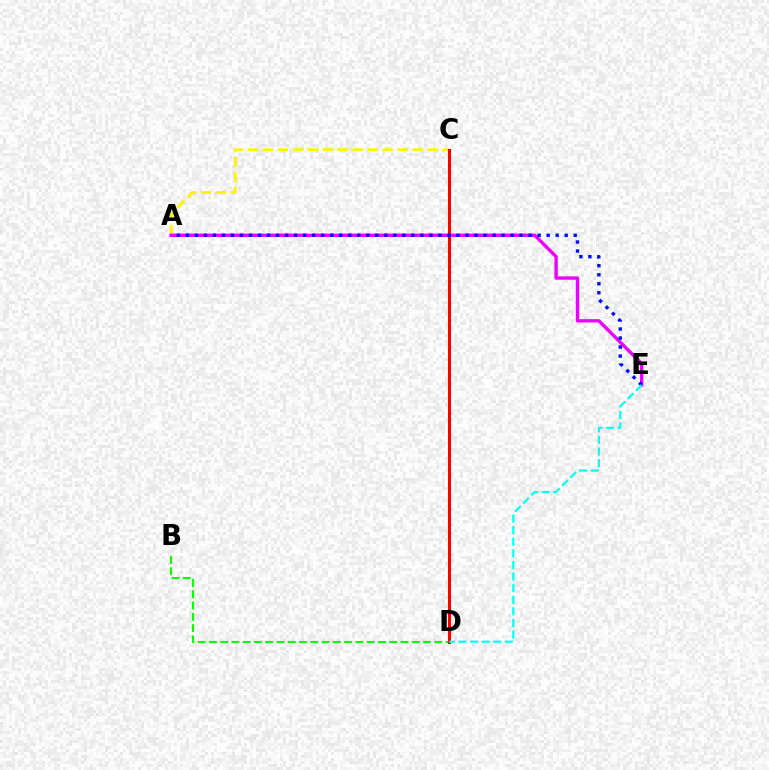{('B', 'D'): [{'color': '#08ff00', 'line_style': 'dashed', 'thickness': 1.53}], ('A', 'C'): [{'color': '#fcf500', 'line_style': 'dashed', 'thickness': 2.03}], ('A', 'E'): [{'color': '#ee00ff', 'line_style': 'solid', 'thickness': 2.41}, {'color': '#0010ff', 'line_style': 'dotted', 'thickness': 2.45}], ('C', 'D'): [{'color': '#ff0000', 'line_style': 'solid', 'thickness': 2.18}], ('D', 'E'): [{'color': '#00fff6', 'line_style': 'dashed', 'thickness': 1.58}]}